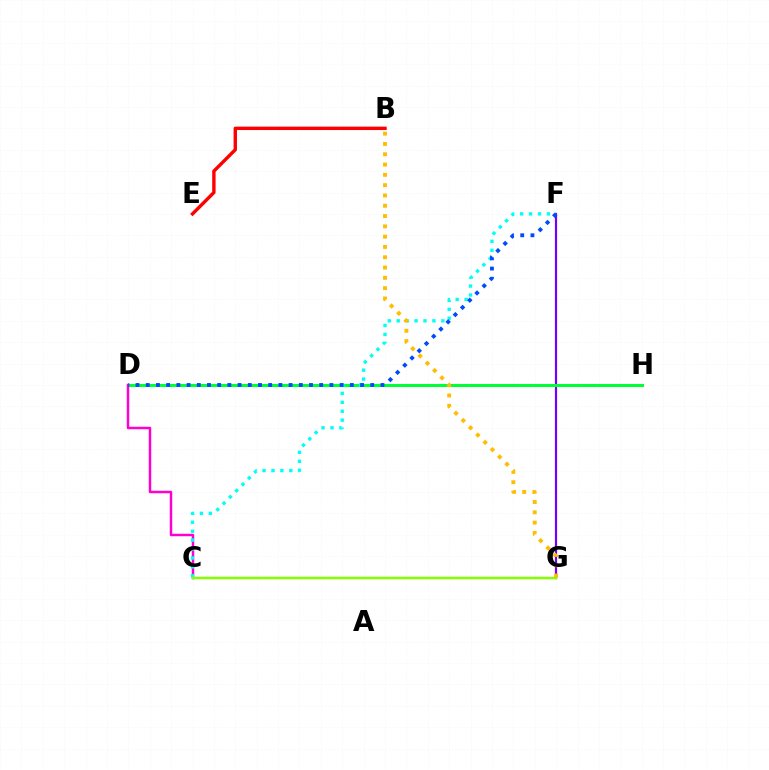{('F', 'G'): [{'color': '#7200ff', 'line_style': 'solid', 'thickness': 1.59}], ('D', 'H'): [{'color': '#00ff39', 'line_style': 'solid', 'thickness': 2.2}], ('C', 'D'): [{'color': '#ff00cf', 'line_style': 'solid', 'thickness': 1.78}], ('B', 'E'): [{'color': '#ff0000', 'line_style': 'solid', 'thickness': 2.44}], ('C', 'F'): [{'color': '#00fff6', 'line_style': 'dotted', 'thickness': 2.43}], ('C', 'G'): [{'color': '#84ff00', 'line_style': 'solid', 'thickness': 1.8}], ('D', 'F'): [{'color': '#004bff', 'line_style': 'dotted', 'thickness': 2.77}], ('B', 'G'): [{'color': '#ffbd00', 'line_style': 'dotted', 'thickness': 2.8}]}